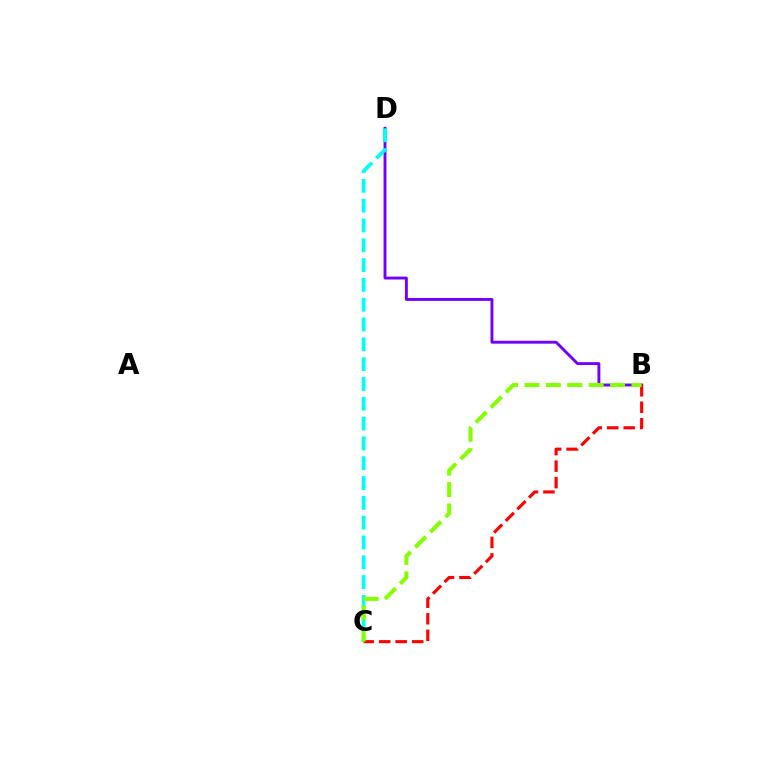{('B', 'D'): [{'color': '#7200ff', 'line_style': 'solid', 'thickness': 2.09}], ('C', 'D'): [{'color': '#00fff6', 'line_style': 'dashed', 'thickness': 2.69}], ('B', 'C'): [{'color': '#ff0000', 'line_style': 'dashed', 'thickness': 2.24}, {'color': '#84ff00', 'line_style': 'dashed', 'thickness': 2.91}]}